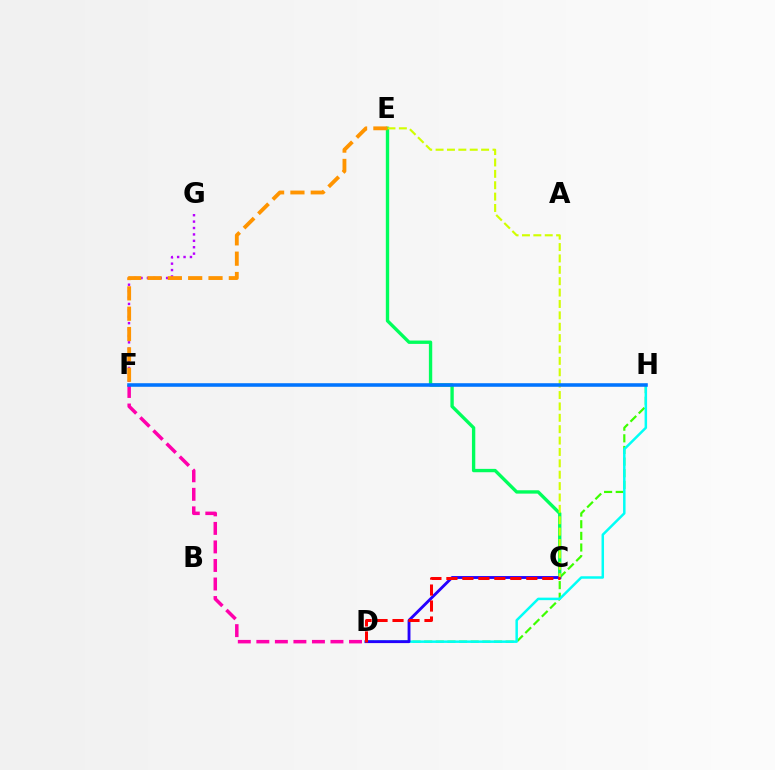{('D', 'H'): [{'color': '#3dff00', 'line_style': 'dashed', 'thickness': 1.58}, {'color': '#00fff6', 'line_style': 'solid', 'thickness': 1.79}], ('C', 'E'): [{'color': '#00ff5c', 'line_style': 'solid', 'thickness': 2.41}, {'color': '#d1ff00', 'line_style': 'dashed', 'thickness': 1.55}], ('C', 'D'): [{'color': '#2500ff', 'line_style': 'solid', 'thickness': 2.06}, {'color': '#ff0000', 'line_style': 'dashed', 'thickness': 2.17}], ('F', 'G'): [{'color': '#b900ff', 'line_style': 'dotted', 'thickness': 1.74}], ('D', 'F'): [{'color': '#ff00ac', 'line_style': 'dashed', 'thickness': 2.52}], ('E', 'F'): [{'color': '#ff9400', 'line_style': 'dashed', 'thickness': 2.76}], ('F', 'H'): [{'color': '#0074ff', 'line_style': 'solid', 'thickness': 2.56}]}